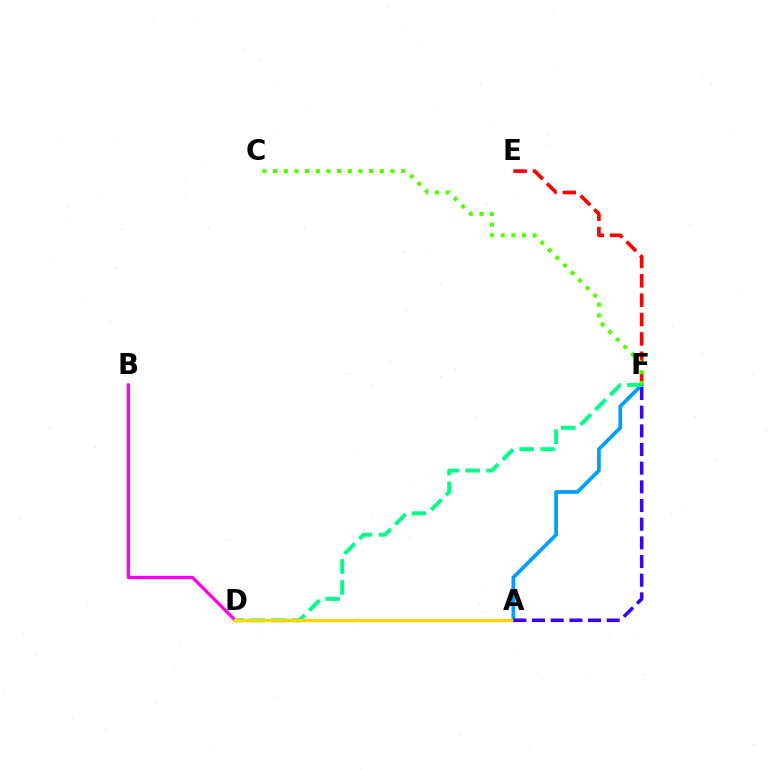{('A', 'F'): [{'color': '#009eff', 'line_style': 'solid', 'thickness': 2.69}, {'color': '#3700ff', 'line_style': 'dashed', 'thickness': 2.54}], ('B', 'D'): [{'color': '#ff00ed', 'line_style': 'solid', 'thickness': 2.34}], ('D', 'F'): [{'color': '#00ff86', 'line_style': 'dashed', 'thickness': 2.85}], ('E', 'F'): [{'color': '#ff0000', 'line_style': 'dashed', 'thickness': 2.63}], ('A', 'D'): [{'color': '#ffd500', 'line_style': 'solid', 'thickness': 2.33}], ('C', 'F'): [{'color': '#4fff00', 'line_style': 'dotted', 'thickness': 2.9}]}